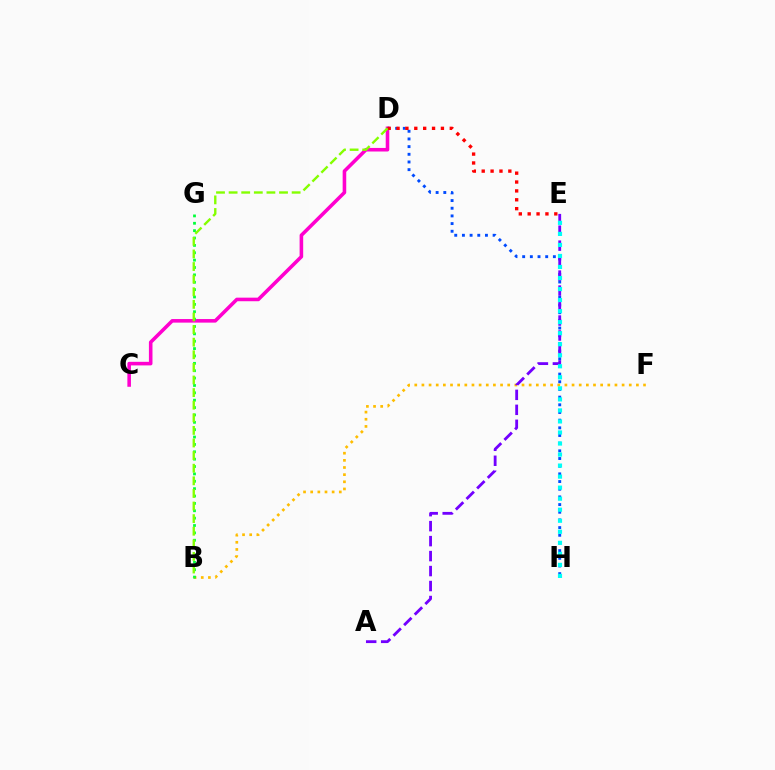{('C', 'D'): [{'color': '#ff00cf', 'line_style': 'solid', 'thickness': 2.57}], ('B', 'F'): [{'color': '#ffbd00', 'line_style': 'dotted', 'thickness': 1.94}], ('D', 'H'): [{'color': '#004bff', 'line_style': 'dotted', 'thickness': 2.09}], ('A', 'E'): [{'color': '#7200ff', 'line_style': 'dashed', 'thickness': 2.03}], ('E', 'H'): [{'color': '#00fff6', 'line_style': 'dotted', 'thickness': 3.0}], ('D', 'E'): [{'color': '#ff0000', 'line_style': 'dotted', 'thickness': 2.41}], ('B', 'G'): [{'color': '#00ff39', 'line_style': 'dotted', 'thickness': 2.0}], ('B', 'D'): [{'color': '#84ff00', 'line_style': 'dashed', 'thickness': 1.71}]}